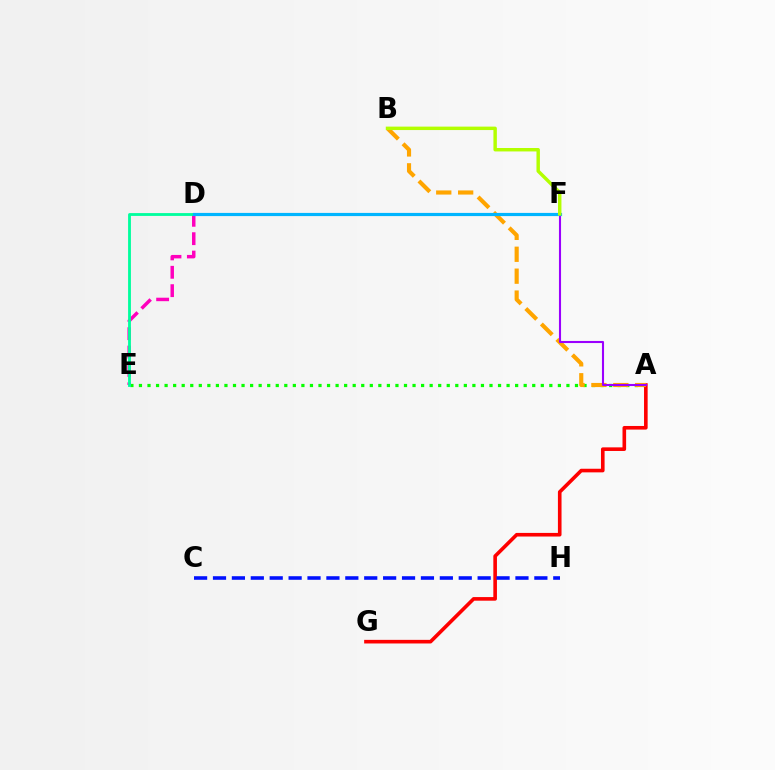{('A', 'E'): [{'color': '#08ff00', 'line_style': 'dotted', 'thickness': 2.32}], ('D', 'E'): [{'color': '#ff00bd', 'line_style': 'dashed', 'thickness': 2.5}, {'color': '#00ff9d', 'line_style': 'solid', 'thickness': 2.04}], ('A', 'G'): [{'color': '#ff0000', 'line_style': 'solid', 'thickness': 2.6}], ('A', 'B'): [{'color': '#ffa500', 'line_style': 'dashed', 'thickness': 2.98}], ('C', 'H'): [{'color': '#0010ff', 'line_style': 'dashed', 'thickness': 2.57}], ('A', 'F'): [{'color': '#9b00ff', 'line_style': 'solid', 'thickness': 1.51}], ('D', 'F'): [{'color': '#00b5ff', 'line_style': 'solid', 'thickness': 2.29}], ('B', 'F'): [{'color': '#b3ff00', 'line_style': 'solid', 'thickness': 2.47}]}